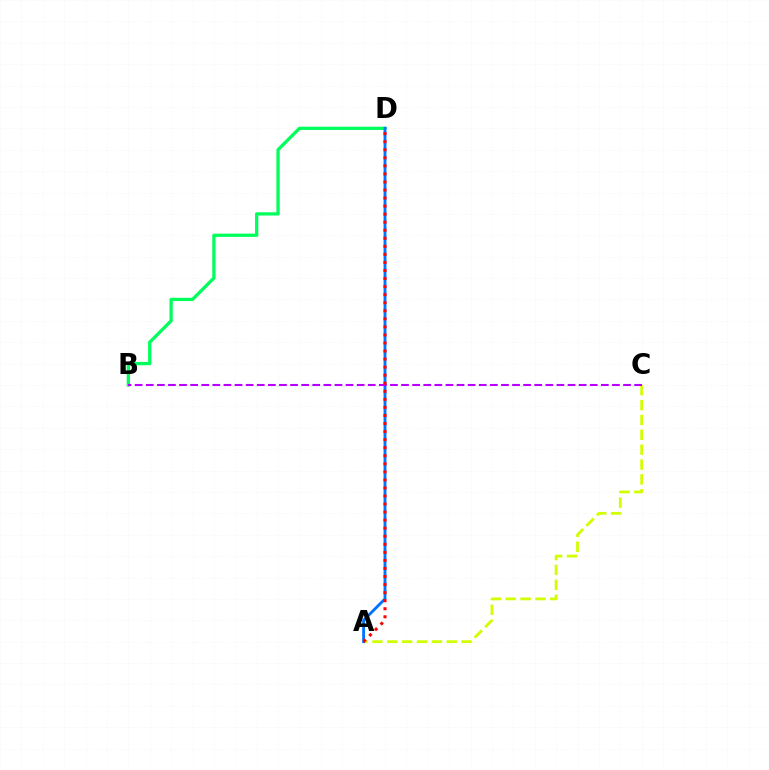{('B', 'D'): [{'color': '#00ff5c', 'line_style': 'solid', 'thickness': 2.36}], ('A', 'C'): [{'color': '#d1ff00', 'line_style': 'dashed', 'thickness': 2.02}], ('A', 'D'): [{'color': '#0074ff', 'line_style': 'solid', 'thickness': 2.07}, {'color': '#ff0000', 'line_style': 'dotted', 'thickness': 2.19}], ('B', 'C'): [{'color': '#b900ff', 'line_style': 'dashed', 'thickness': 1.51}]}